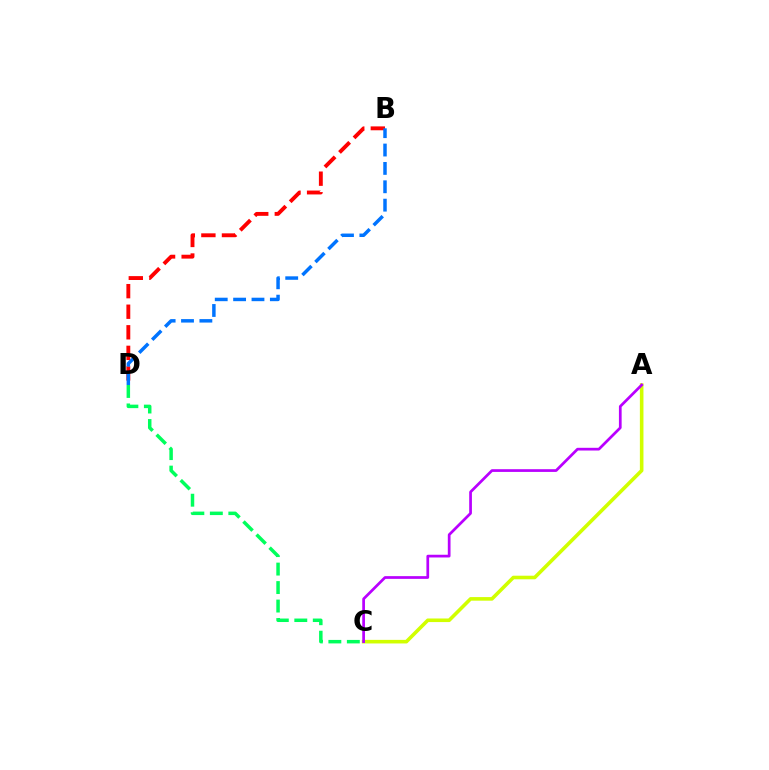{('A', 'C'): [{'color': '#d1ff00', 'line_style': 'solid', 'thickness': 2.58}, {'color': '#b900ff', 'line_style': 'solid', 'thickness': 1.96}], ('B', 'D'): [{'color': '#ff0000', 'line_style': 'dashed', 'thickness': 2.79}, {'color': '#0074ff', 'line_style': 'dashed', 'thickness': 2.5}], ('C', 'D'): [{'color': '#00ff5c', 'line_style': 'dashed', 'thickness': 2.51}]}